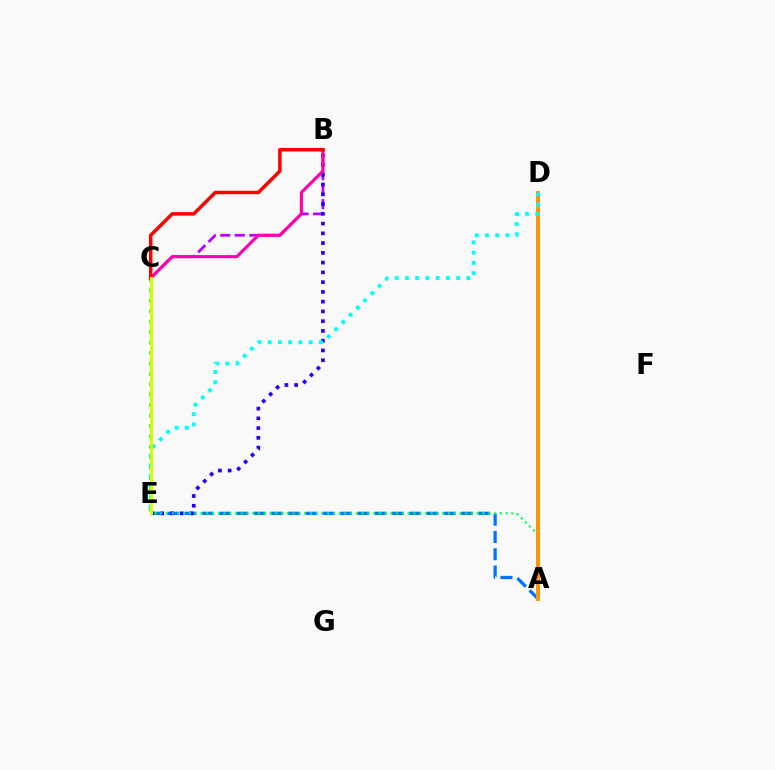{('B', 'C'): [{'color': '#b900ff', 'line_style': 'dashed', 'thickness': 1.97}, {'color': '#ff00ac', 'line_style': 'solid', 'thickness': 2.24}, {'color': '#ff0000', 'line_style': 'solid', 'thickness': 2.5}], ('A', 'E'): [{'color': '#0074ff', 'line_style': 'dashed', 'thickness': 2.35}, {'color': '#00ff5c', 'line_style': 'dotted', 'thickness': 1.56}], ('B', 'E'): [{'color': '#2500ff', 'line_style': 'dotted', 'thickness': 2.65}], ('A', 'D'): [{'color': '#ff9400', 'line_style': 'solid', 'thickness': 2.81}], ('C', 'E'): [{'color': '#3dff00', 'line_style': 'dotted', 'thickness': 2.83}, {'color': '#d1ff00', 'line_style': 'solid', 'thickness': 2.17}], ('D', 'E'): [{'color': '#00fff6', 'line_style': 'dotted', 'thickness': 2.78}]}